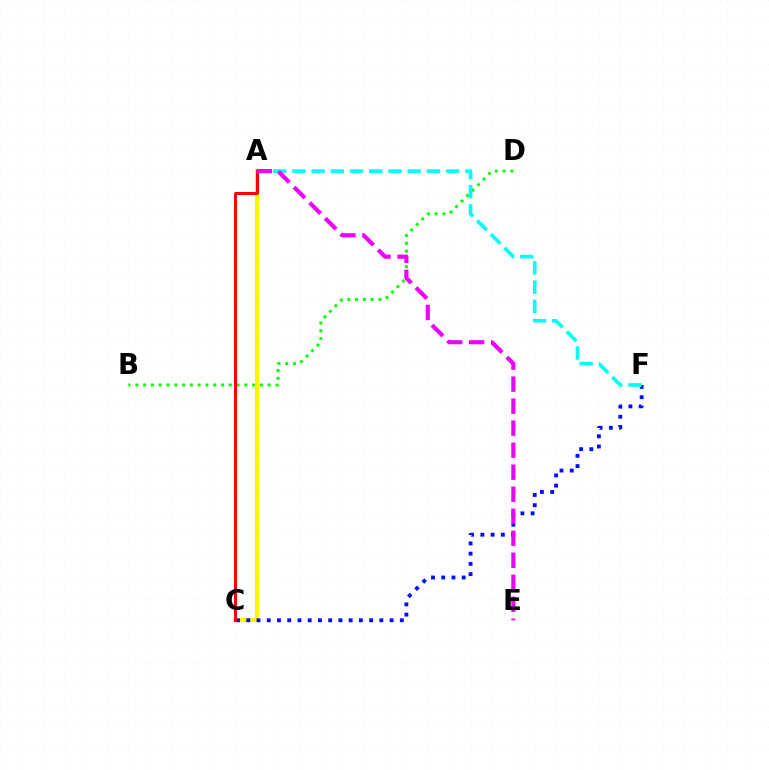{('B', 'D'): [{'color': '#08ff00', 'line_style': 'dotted', 'thickness': 2.11}], ('A', 'C'): [{'color': '#fcf500', 'line_style': 'solid', 'thickness': 3.0}, {'color': '#ff0000', 'line_style': 'solid', 'thickness': 2.16}], ('C', 'F'): [{'color': '#0010ff', 'line_style': 'dotted', 'thickness': 2.78}], ('A', 'F'): [{'color': '#00fff6', 'line_style': 'dashed', 'thickness': 2.61}], ('A', 'E'): [{'color': '#ee00ff', 'line_style': 'dashed', 'thickness': 2.99}]}